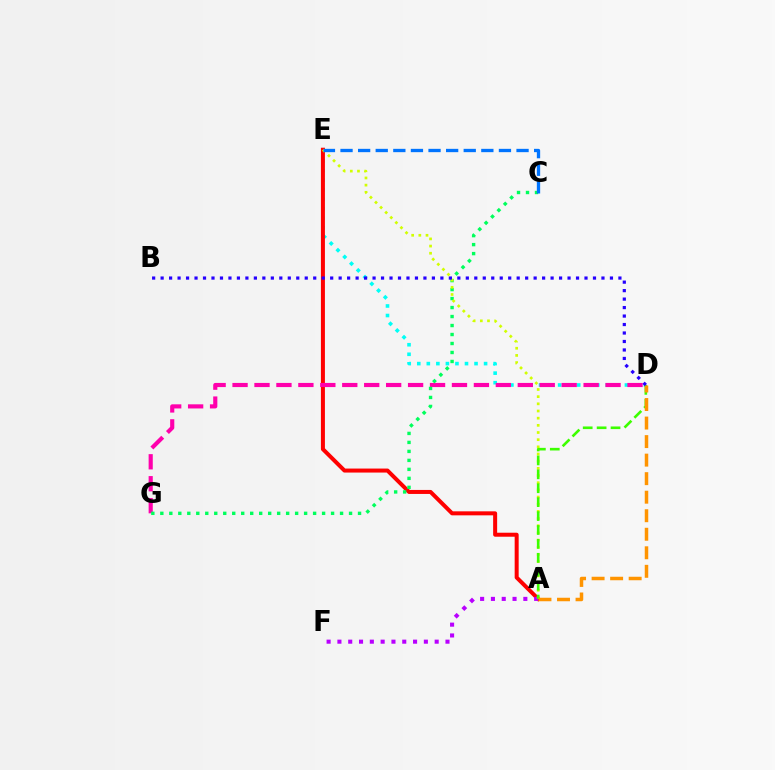{('D', 'E'): [{'color': '#00fff6', 'line_style': 'dotted', 'thickness': 2.59}], ('A', 'E'): [{'color': '#ff0000', 'line_style': 'solid', 'thickness': 2.88}, {'color': '#d1ff00', 'line_style': 'dotted', 'thickness': 1.95}], ('D', 'G'): [{'color': '#ff00ac', 'line_style': 'dashed', 'thickness': 2.98}], ('A', 'F'): [{'color': '#b900ff', 'line_style': 'dotted', 'thickness': 2.94}], ('C', 'G'): [{'color': '#00ff5c', 'line_style': 'dotted', 'thickness': 2.44}], ('C', 'E'): [{'color': '#0074ff', 'line_style': 'dashed', 'thickness': 2.39}], ('A', 'D'): [{'color': '#3dff00', 'line_style': 'dashed', 'thickness': 1.89}, {'color': '#ff9400', 'line_style': 'dashed', 'thickness': 2.52}], ('B', 'D'): [{'color': '#2500ff', 'line_style': 'dotted', 'thickness': 2.3}]}